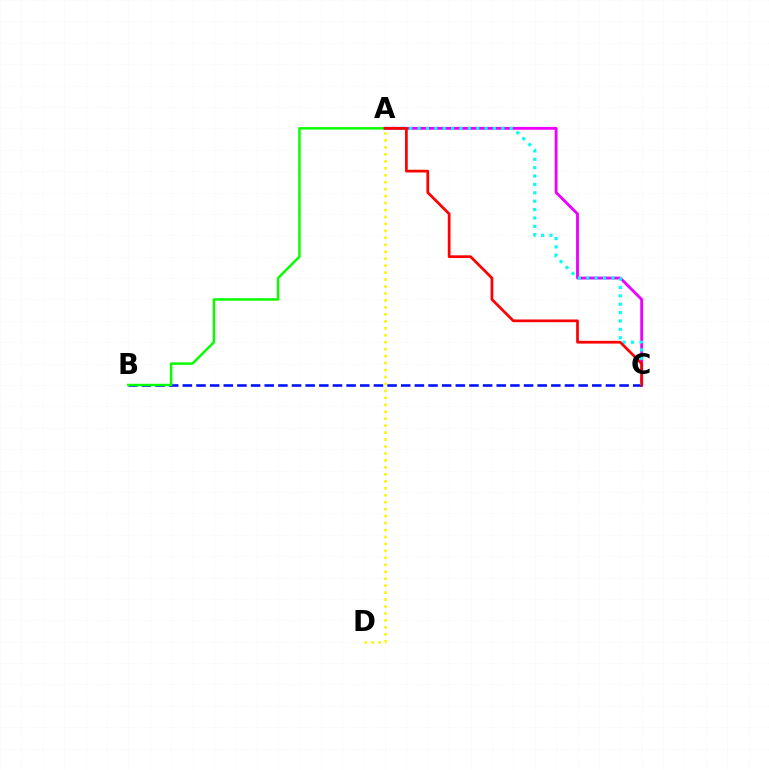{('A', 'C'): [{'color': '#ee00ff', 'line_style': 'solid', 'thickness': 2.05}, {'color': '#00fff6', 'line_style': 'dotted', 'thickness': 2.28}, {'color': '#ff0000', 'line_style': 'solid', 'thickness': 1.97}], ('B', 'C'): [{'color': '#0010ff', 'line_style': 'dashed', 'thickness': 1.85}], ('A', 'B'): [{'color': '#08ff00', 'line_style': 'solid', 'thickness': 1.78}], ('A', 'D'): [{'color': '#fcf500', 'line_style': 'dotted', 'thickness': 1.89}]}